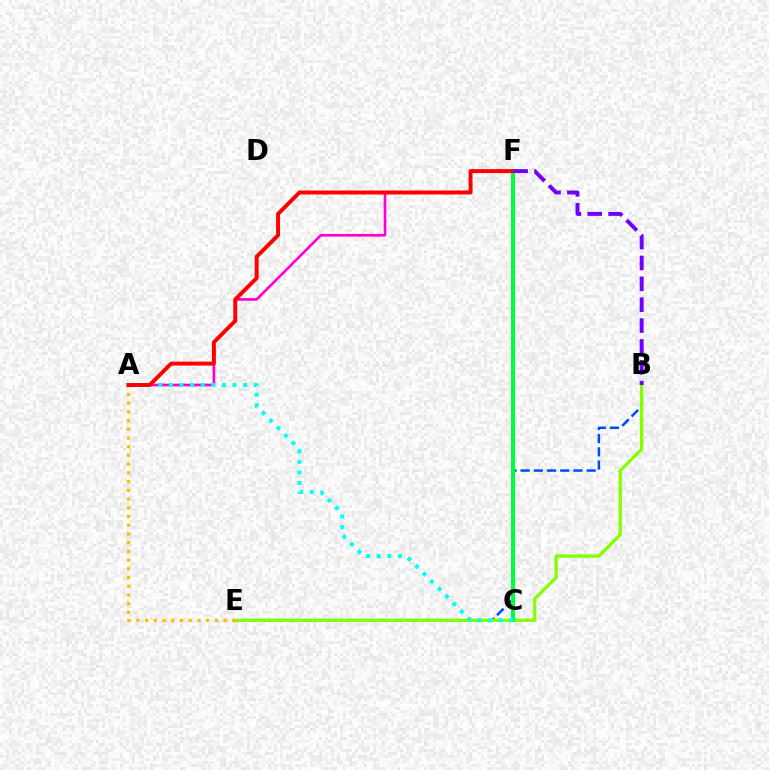{('B', 'E'): [{'color': '#004bff', 'line_style': 'dashed', 'thickness': 1.79}, {'color': '#84ff00', 'line_style': 'solid', 'thickness': 2.36}], ('A', 'F'): [{'color': '#ff00cf', 'line_style': 'solid', 'thickness': 1.91}, {'color': '#ff0000', 'line_style': 'solid', 'thickness': 2.85}], ('C', 'F'): [{'color': '#00ff39', 'line_style': 'solid', 'thickness': 2.92}], ('A', 'E'): [{'color': '#ffbd00', 'line_style': 'dotted', 'thickness': 2.37}], ('A', 'C'): [{'color': '#00fff6', 'line_style': 'dotted', 'thickness': 2.88}], ('B', 'F'): [{'color': '#7200ff', 'line_style': 'dashed', 'thickness': 2.84}]}